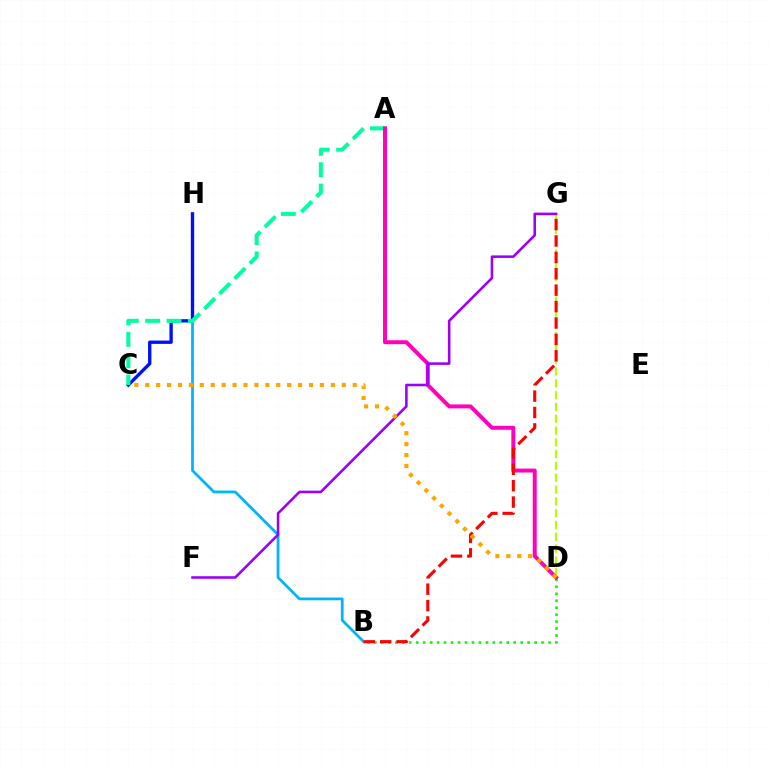{('B', 'H'): [{'color': '#00b5ff', 'line_style': 'solid', 'thickness': 1.99}], ('D', 'G'): [{'color': '#b3ff00', 'line_style': 'dashed', 'thickness': 1.6}], ('C', 'H'): [{'color': '#0010ff', 'line_style': 'solid', 'thickness': 2.41}], ('B', 'D'): [{'color': '#08ff00', 'line_style': 'dotted', 'thickness': 1.89}], ('A', 'C'): [{'color': '#00ff9d', 'line_style': 'dashed', 'thickness': 2.91}], ('A', 'D'): [{'color': '#ff00bd', 'line_style': 'solid', 'thickness': 2.85}], ('B', 'G'): [{'color': '#ff0000', 'line_style': 'dashed', 'thickness': 2.23}], ('F', 'G'): [{'color': '#9b00ff', 'line_style': 'solid', 'thickness': 1.85}], ('C', 'D'): [{'color': '#ffa500', 'line_style': 'dotted', 'thickness': 2.97}]}